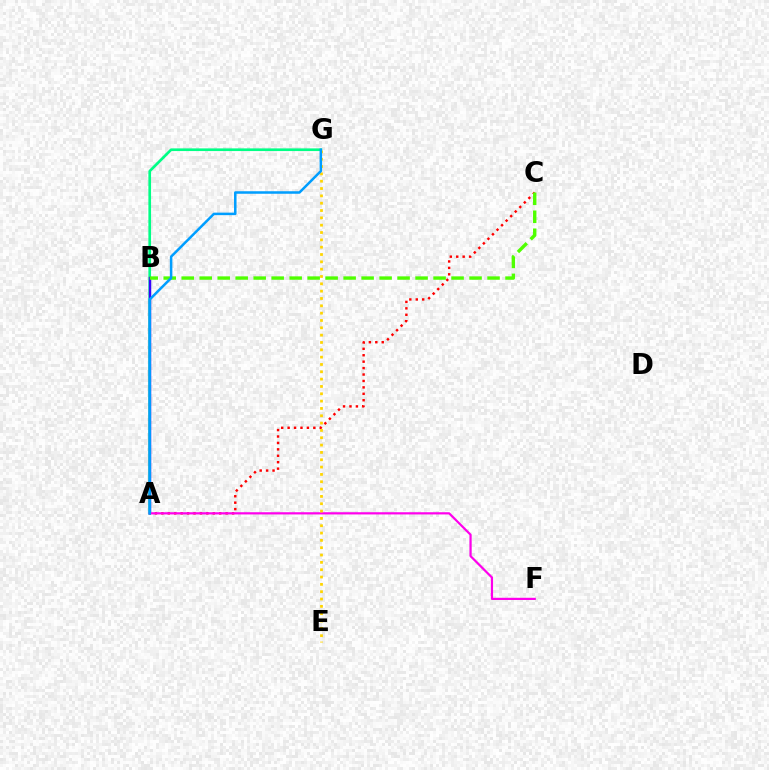{('A', 'G'): [{'color': '#00ff86', 'line_style': 'solid', 'thickness': 1.93}, {'color': '#009eff', 'line_style': 'solid', 'thickness': 1.81}], ('A', 'C'): [{'color': '#ff0000', 'line_style': 'dotted', 'thickness': 1.75}], ('A', 'B'): [{'color': '#3700ff', 'line_style': 'solid', 'thickness': 1.74}], ('A', 'F'): [{'color': '#ff00ed', 'line_style': 'solid', 'thickness': 1.59}], ('E', 'G'): [{'color': '#ffd500', 'line_style': 'dotted', 'thickness': 1.99}], ('B', 'C'): [{'color': '#4fff00', 'line_style': 'dashed', 'thickness': 2.44}]}